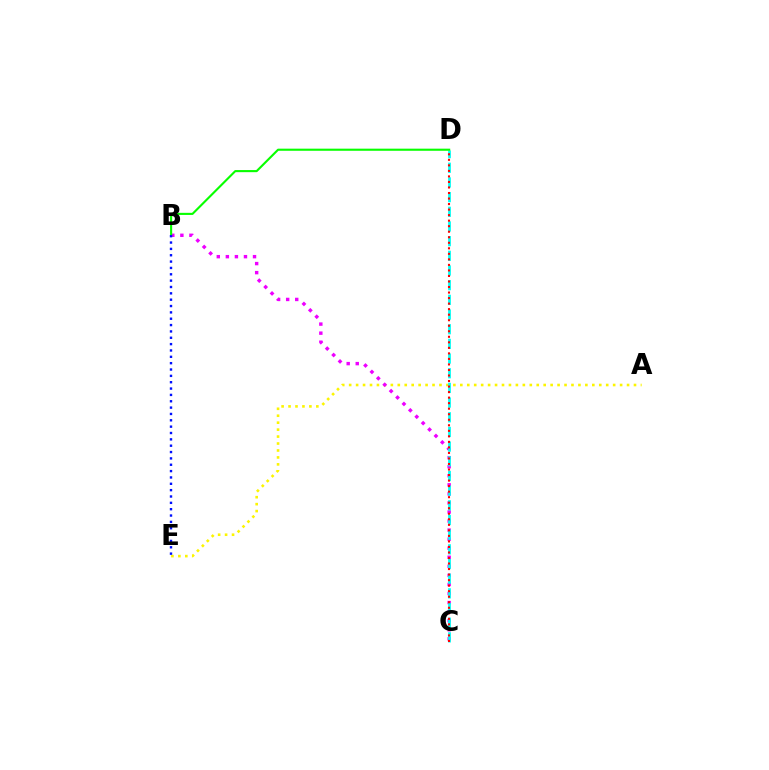{('A', 'E'): [{'color': '#fcf500', 'line_style': 'dotted', 'thickness': 1.89}], ('B', 'C'): [{'color': '#ee00ff', 'line_style': 'dotted', 'thickness': 2.46}], ('C', 'D'): [{'color': '#00fff6', 'line_style': 'dashed', 'thickness': 1.99}, {'color': '#ff0000', 'line_style': 'dotted', 'thickness': 1.5}], ('B', 'D'): [{'color': '#08ff00', 'line_style': 'solid', 'thickness': 1.52}], ('B', 'E'): [{'color': '#0010ff', 'line_style': 'dotted', 'thickness': 1.72}]}